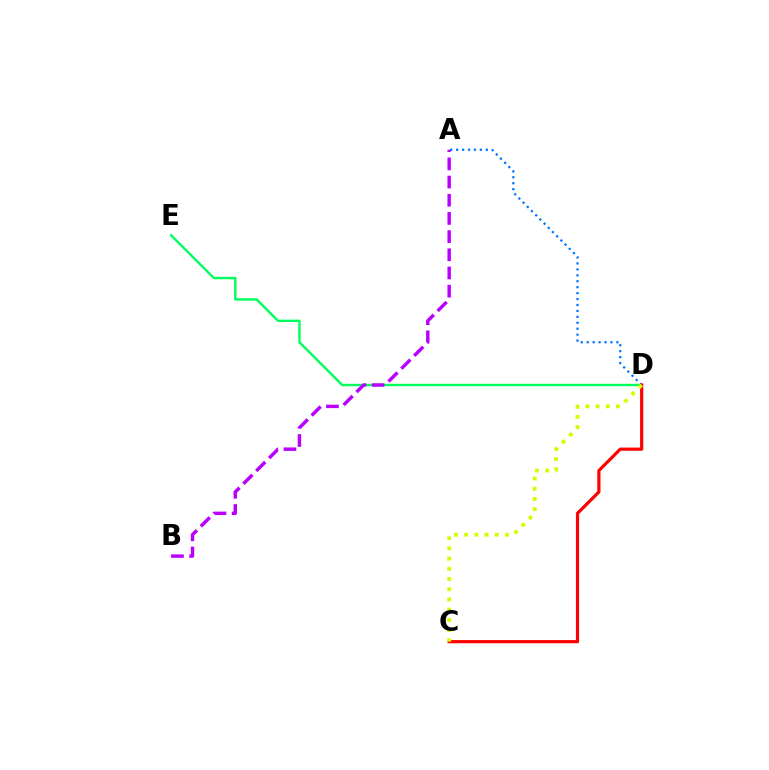{('D', 'E'): [{'color': '#00ff5c', 'line_style': 'solid', 'thickness': 1.72}], ('A', 'B'): [{'color': '#b900ff', 'line_style': 'dashed', 'thickness': 2.47}], ('A', 'D'): [{'color': '#0074ff', 'line_style': 'dotted', 'thickness': 1.61}], ('C', 'D'): [{'color': '#ff0000', 'line_style': 'solid', 'thickness': 2.3}, {'color': '#d1ff00', 'line_style': 'dotted', 'thickness': 2.77}]}